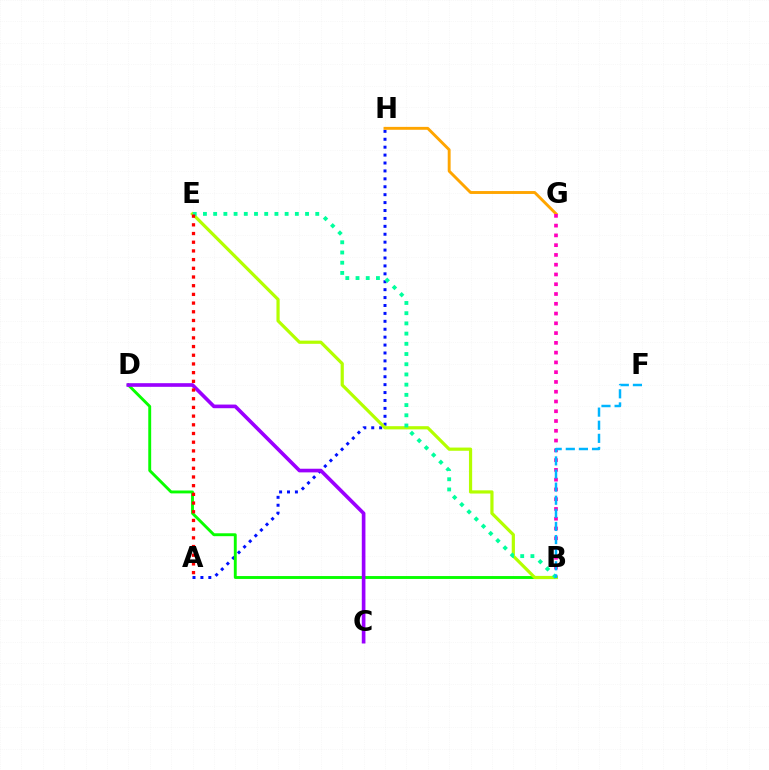{('A', 'H'): [{'color': '#0010ff', 'line_style': 'dotted', 'thickness': 2.15}], ('G', 'H'): [{'color': '#ffa500', 'line_style': 'solid', 'thickness': 2.09}], ('B', 'G'): [{'color': '#ff00bd', 'line_style': 'dotted', 'thickness': 2.65}], ('B', 'D'): [{'color': '#08ff00', 'line_style': 'solid', 'thickness': 2.08}], ('B', 'E'): [{'color': '#b3ff00', 'line_style': 'solid', 'thickness': 2.3}, {'color': '#00ff9d', 'line_style': 'dotted', 'thickness': 2.77}], ('C', 'D'): [{'color': '#9b00ff', 'line_style': 'solid', 'thickness': 2.62}], ('A', 'E'): [{'color': '#ff0000', 'line_style': 'dotted', 'thickness': 2.36}], ('B', 'F'): [{'color': '#00b5ff', 'line_style': 'dashed', 'thickness': 1.78}]}